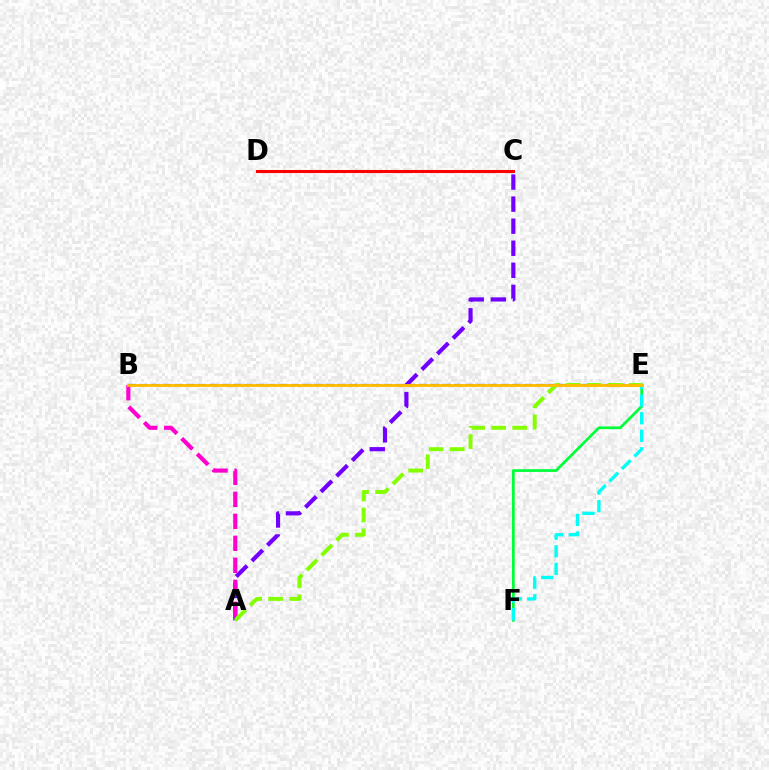{('B', 'E'): [{'color': '#004bff', 'line_style': 'dashed', 'thickness': 1.58}, {'color': '#ffbd00', 'line_style': 'solid', 'thickness': 2.07}], ('A', 'C'): [{'color': '#7200ff', 'line_style': 'dashed', 'thickness': 3.0}], ('C', 'D'): [{'color': '#ff0000', 'line_style': 'solid', 'thickness': 2.2}], ('E', 'F'): [{'color': '#00ff39', 'line_style': 'solid', 'thickness': 1.96}, {'color': '#00fff6', 'line_style': 'dashed', 'thickness': 2.39}], ('A', 'B'): [{'color': '#ff00cf', 'line_style': 'dashed', 'thickness': 2.99}], ('A', 'E'): [{'color': '#84ff00', 'line_style': 'dashed', 'thickness': 2.85}]}